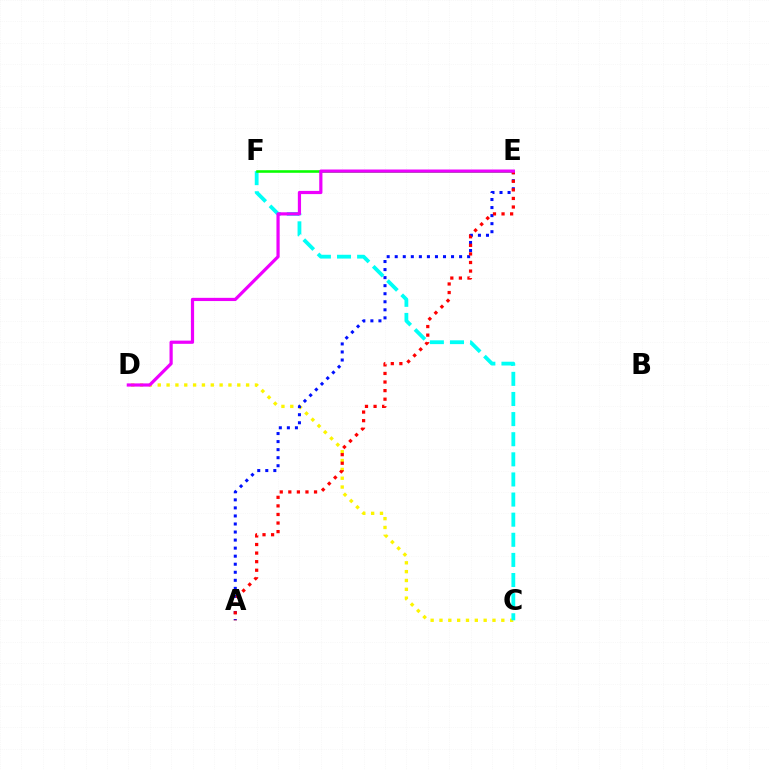{('C', 'D'): [{'color': '#fcf500', 'line_style': 'dotted', 'thickness': 2.4}], ('C', 'F'): [{'color': '#00fff6', 'line_style': 'dashed', 'thickness': 2.73}], ('E', 'F'): [{'color': '#08ff00', 'line_style': 'solid', 'thickness': 1.85}], ('A', 'E'): [{'color': '#0010ff', 'line_style': 'dotted', 'thickness': 2.19}, {'color': '#ff0000', 'line_style': 'dotted', 'thickness': 2.33}], ('D', 'E'): [{'color': '#ee00ff', 'line_style': 'solid', 'thickness': 2.31}]}